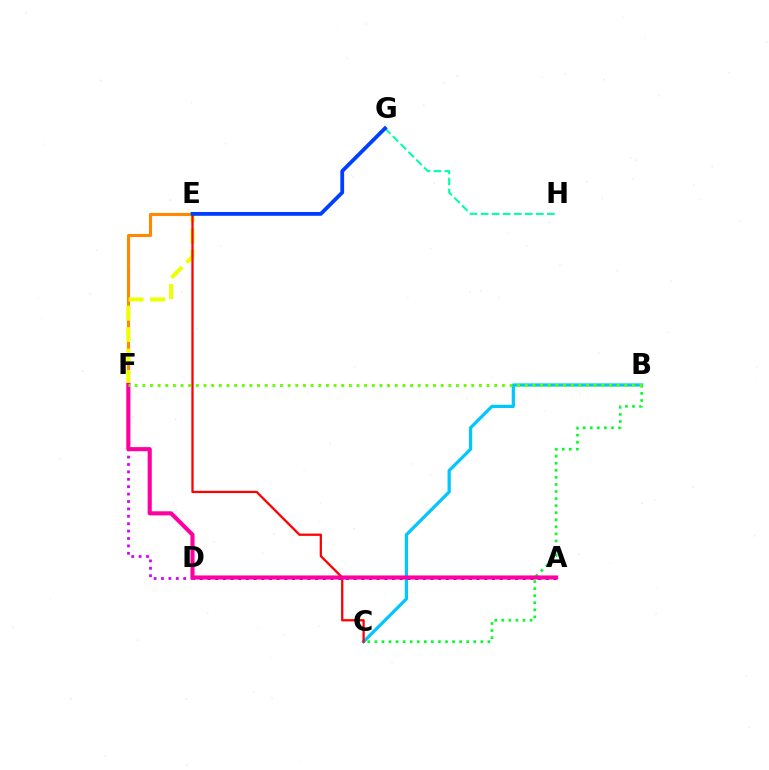{('B', 'C'): [{'color': '#00ff27', 'line_style': 'dotted', 'thickness': 1.92}, {'color': '#00c7ff', 'line_style': 'solid', 'thickness': 2.32}], ('G', 'H'): [{'color': '#00ffaf', 'line_style': 'dashed', 'thickness': 1.5}], ('D', 'F'): [{'color': '#d600ff', 'line_style': 'dotted', 'thickness': 2.01}], ('E', 'F'): [{'color': '#ff8800', 'line_style': 'solid', 'thickness': 2.23}, {'color': '#eeff00', 'line_style': 'dashed', 'thickness': 2.92}], ('C', 'E'): [{'color': '#ff0000', 'line_style': 'solid', 'thickness': 1.63}], ('A', 'D'): [{'color': '#4f00ff', 'line_style': 'dotted', 'thickness': 2.09}], ('E', 'G'): [{'color': '#003fff', 'line_style': 'solid', 'thickness': 2.74}], ('A', 'F'): [{'color': '#ff00a0', 'line_style': 'solid', 'thickness': 2.96}], ('B', 'F'): [{'color': '#66ff00', 'line_style': 'dotted', 'thickness': 2.08}]}